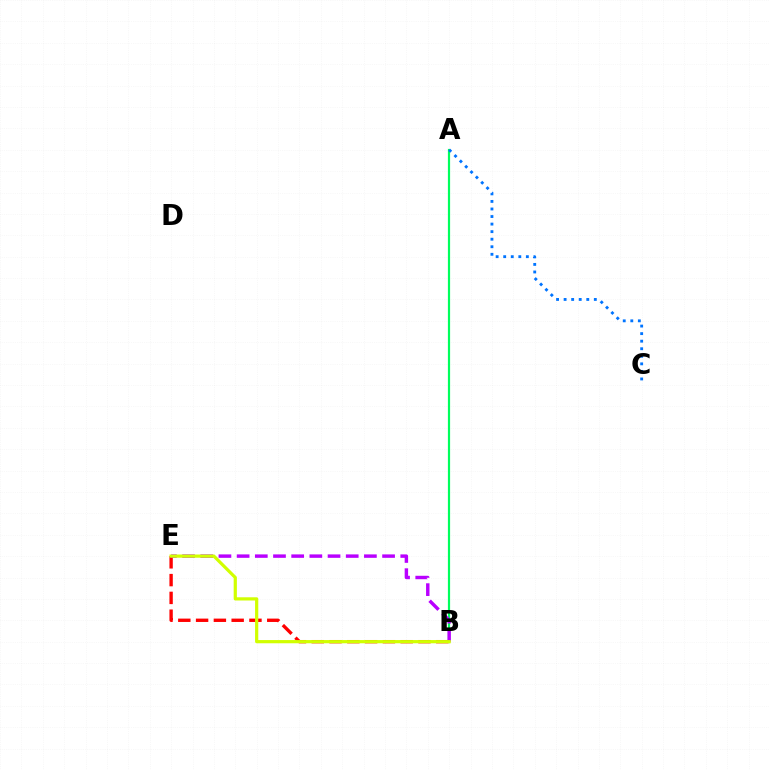{('B', 'E'): [{'color': '#ff0000', 'line_style': 'dashed', 'thickness': 2.42}, {'color': '#b900ff', 'line_style': 'dashed', 'thickness': 2.47}, {'color': '#d1ff00', 'line_style': 'solid', 'thickness': 2.31}], ('A', 'B'): [{'color': '#00ff5c', 'line_style': 'solid', 'thickness': 1.59}], ('A', 'C'): [{'color': '#0074ff', 'line_style': 'dotted', 'thickness': 2.05}]}